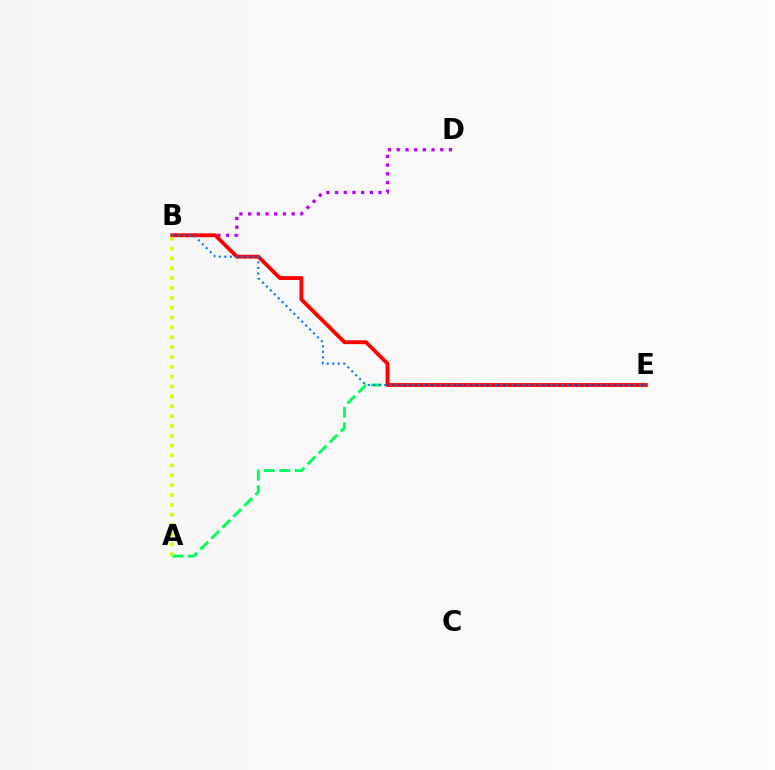{('A', 'E'): [{'color': '#00ff5c', 'line_style': 'dashed', 'thickness': 2.1}], ('B', 'D'): [{'color': '#b900ff', 'line_style': 'dotted', 'thickness': 2.36}], ('B', 'E'): [{'color': '#ff0000', 'line_style': 'solid', 'thickness': 2.77}, {'color': '#0074ff', 'line_style': 'dotted', 'thickness': 1.5}], ('A', 'B'): [{'color': '#d1ff00', 'line_style': 'dotted', 'thickness': 2.68}]}